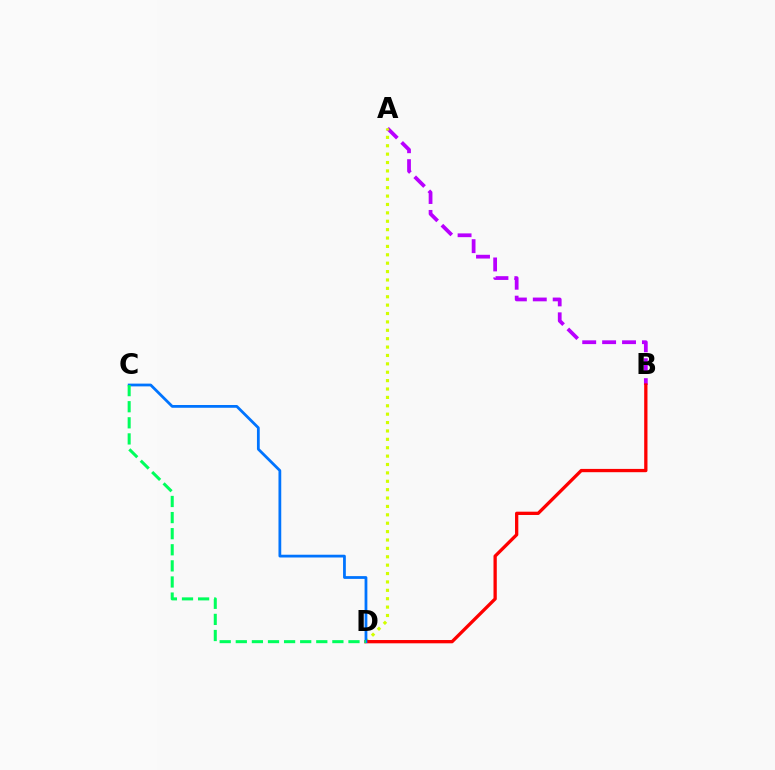{('A', 'B'): [{'color': '#b900ff', 'line_style': 'dashed', 'thickness': 2.7}], ('A', 'D'): [{'color': '#d1ff00', 'line_style': 'dotted', 'thickness': 2.28}], ('B', 'D'): [{'color': '#ff0000', 'line_style': 'solid', 'thickness': 2.37}], ('C', 'D'): [{'color': '#0074ff', 'line_style': 'solid', 'thickness': 2.0}, {'color': '#00ff5c', 'line_style': 'dashed', 'thickness': 2.19}]}